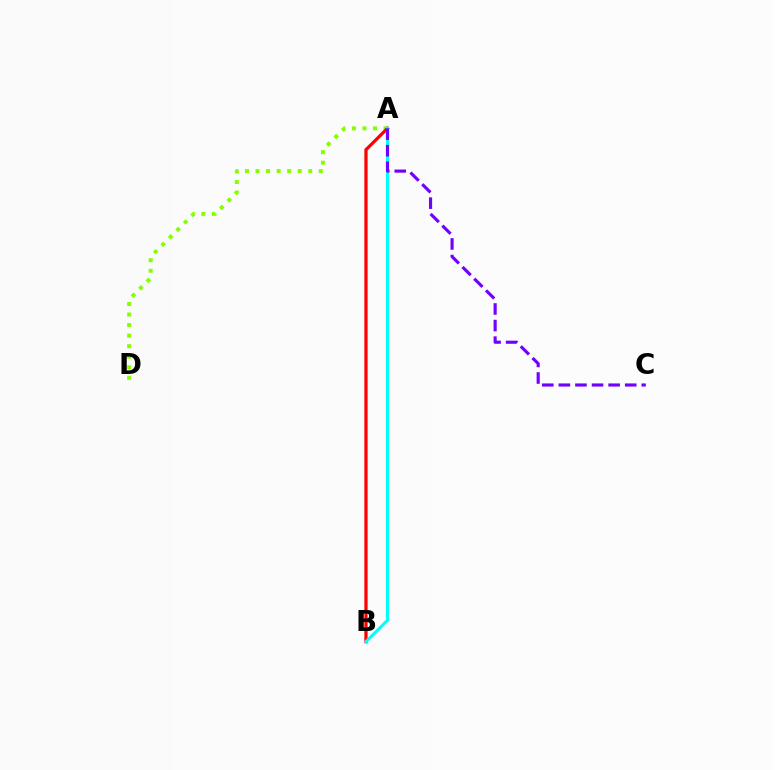{('A', 'D'): [{'color': '#84ff00', 'line_style': 'dotted', 'thickness': 2.87}], ('A', 'B'): [{'color': '#ff0000', 'line_style': 'solid', 'thickness': 2.32}, {'color': '#00fff6', 'line_style': 'solid', 'thickness': 2.18}], ('A', 'C'): [{'color': '#7200ff', 'line_style': 'dashed', 'thickness': 2.25}]}